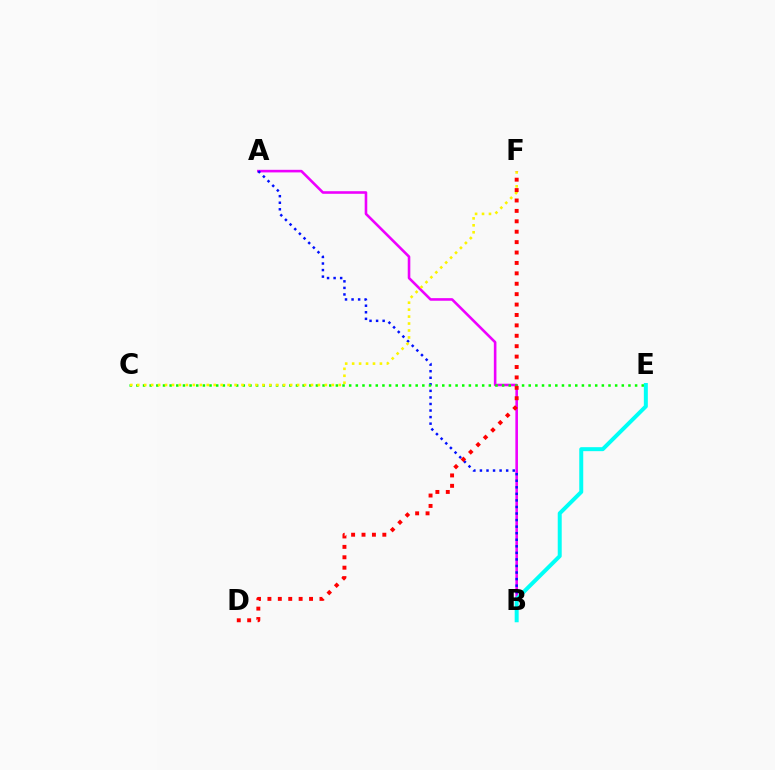{('A', 'B'): [{'color': '#ee00ff', 'line_style': 'solid', 'thickness': 1.87}, {'color': '#0010ff', 'line_style': 'dotted', 'thickness': 1.78}], ('C', 'E'): [{'color': '#08ff00', 'line_style': 'dotted', 'thickness': 1.81}], ('C', 'F'): [{'color': '#fcf500', 'line_style': 'dotted', 'thickness': 1.89}], ('B', 'E'): [{'color': '#00fff6', 'line_style': 'solid', 'thickness': 2.86}], ('D', 'F'): [{'color': '#ff0000', 'line_style': 'dotted', 'thickness': 2.83}]}